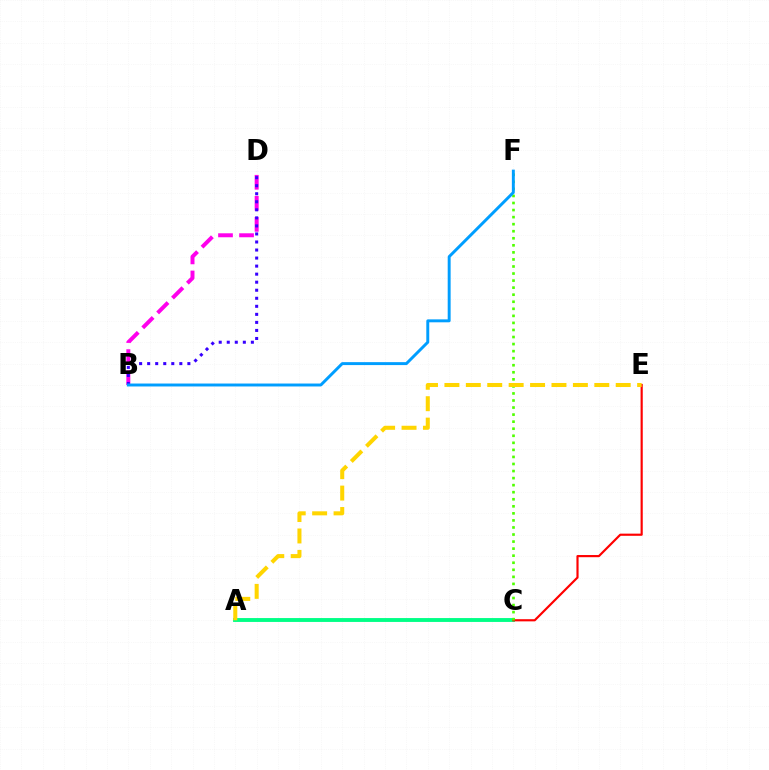{('A', 'C'): [{'color': '#00ff86', 'line_style': 'solid', 'thickness': 2.79}], ('C', 'E'): [{'color': '#ff0000', 'line_style': 'solid', 'thickness': 1.56}], ('B', 'D'): [{'color': '#ff00ed', 'line_style': 'dashed', 'thickness': 2.86}, {'color': '#3700ff', 'line_style': 'dotted', 'thickness': 2.18}], ('C', 'F'): [{'color': '#4fff00', 'line_style': 'dotted', 'thickness': 1.92}], ('A', 'E'): [{'color': '#ffd500', 'line_style': 'dashed', 'thickness': 2.91}], ('B', 'F'): [{'color': '#009eff', 'line_style': 'solid', 'thickness': 2.12}]}